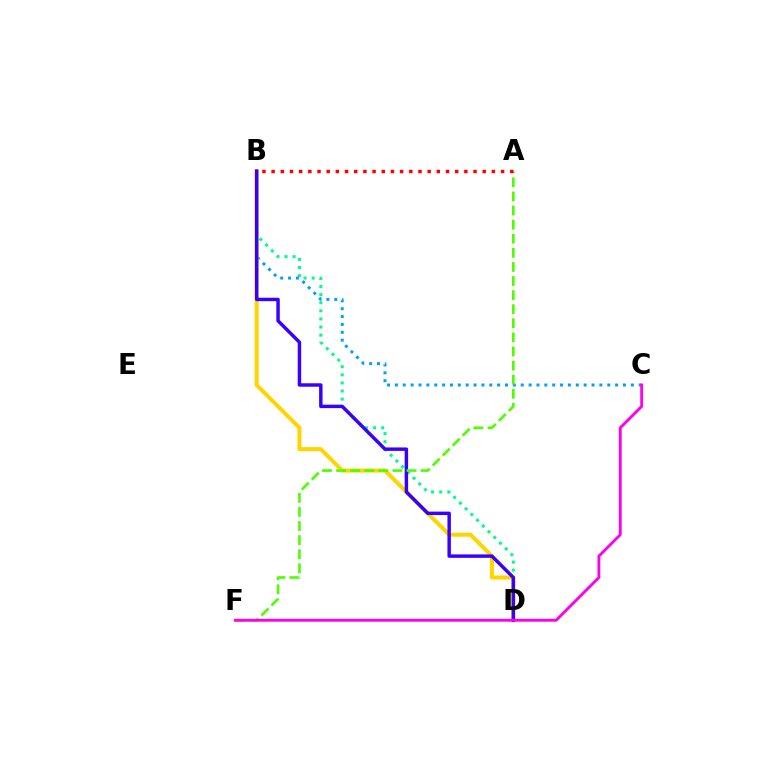{('B', 'D'): [{'color': '#00ff86', 'line_style': 'dotted', 'thickness': 2.2}, {'color': '#ffd500', 'line_style': 'solid', 'thickness': 2.89}, {'color': '#3700ff', 'line_style': 'solid', 'thickness': 2.48}], ('B', 'C'): [{'color': '#009eff', 'line_style': 'dotted', 'thickness': 2.14}], ('A', 'F'): [{'color': '#4fff00', 'line_style': 'dashed', 'thickness': 1.91}], ('C', 'F'): [{'color': '#ff00ed', 'line_style': 'solid', 'thickness': 2.06}], ('A', 'B'): [{'color': '#ff0000', 'line_style': 'dotted', 'thickness': 2.49}]}